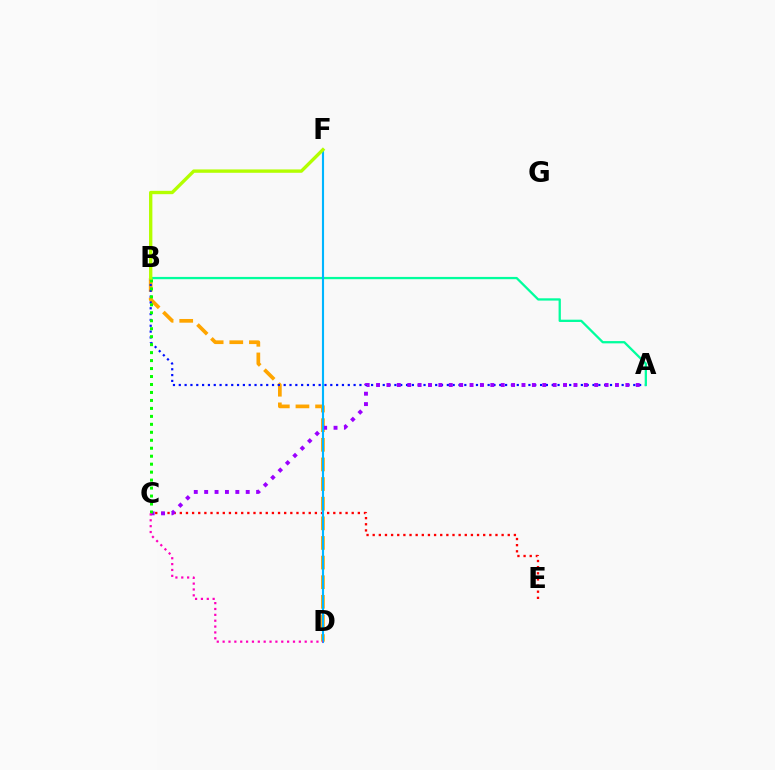{('C', 'E'): [{'color': '#ff0000', 'line_style': 'dotted', 'thickness': 1.67}], ('B', 'D'): [{'color': '#ffa500', 'line_style': 'dashed', 'thickness': 2.67}], ('A', 'B'): [{'color': '#0010ff', 'line_style': 'dotted', 'thickness': 1.58}, {'color': '#00ff9d', 'line_style': 'solid', 'thickness': 1.64}], ('A', 'C'): [{'color': '#9b00ff', 'line_style': 'dotted', 'thickness': 2.82}], ('D', 'F'): [{'color': '#00b5ff', 'line_style': 'solid', 'thickness': 1.53}], ('B', 'C'): [{'color': '#08ff00', 'line_style': 'dotted', 'thickness': 2.17}], ('B', 'F'): [{'color': '#b3ff00', 'line_style': 'solid', 'thickness': 2.42}], ('C', 'D'): [{'color': '#ff00bd', 'line_style': 'dotted', 'thickness': 1.59}]}